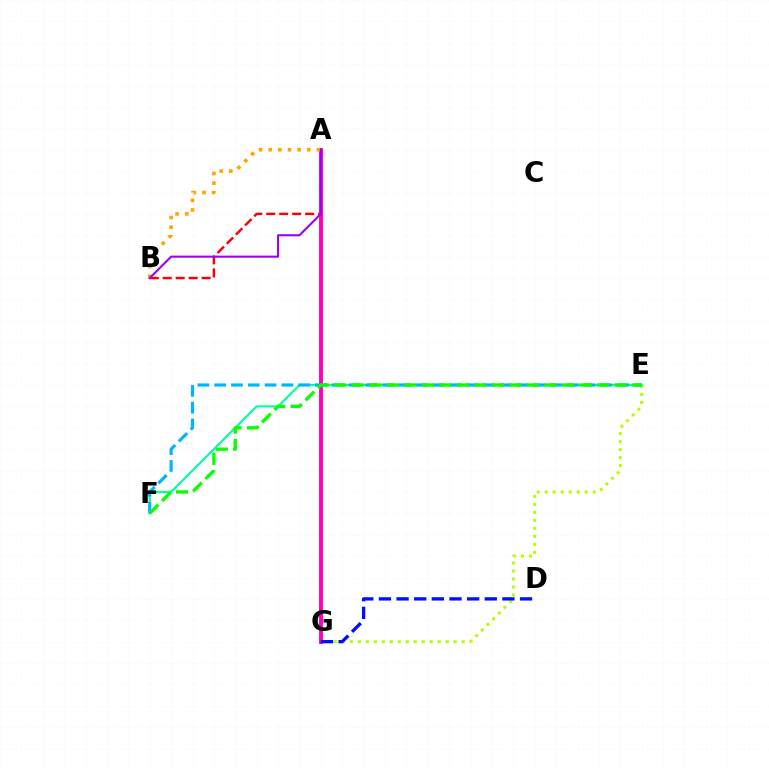{('A', 'B'): [{'color': '#ff0000', 'line_style': 'dashed', 'thickness': 1.76}, {'color': '#ffa500', 'line_style': 'dotted', 'thickness': 2.62}, {'color': '#9b00ff', 'line_style': 'solid', 'thickness': 1.51}], ('E', 'G'): [{'color': '#b3ff00', 'line_style': 'dotted', 'thickness': 2.17}], ('E', 'F'): [{'color': '#00ff9d', 'line_style': 'solid', 'thickness': 1.53}, {'color': '#00b5ff', 'line_style': 'dashed', 'thickness': 2.28}, {'color': '#08ff00', 'line_style': 'dashed', 'thickness': 2.38}], ('A', 'G'): [{'color': '#ff00bd', 'line_style': 'solid', 'thickness': 2.81}], ('D', 'G'): [{'color': '#0010ff', 'line_style': 'dashed', 'thickness': 2.4}]}